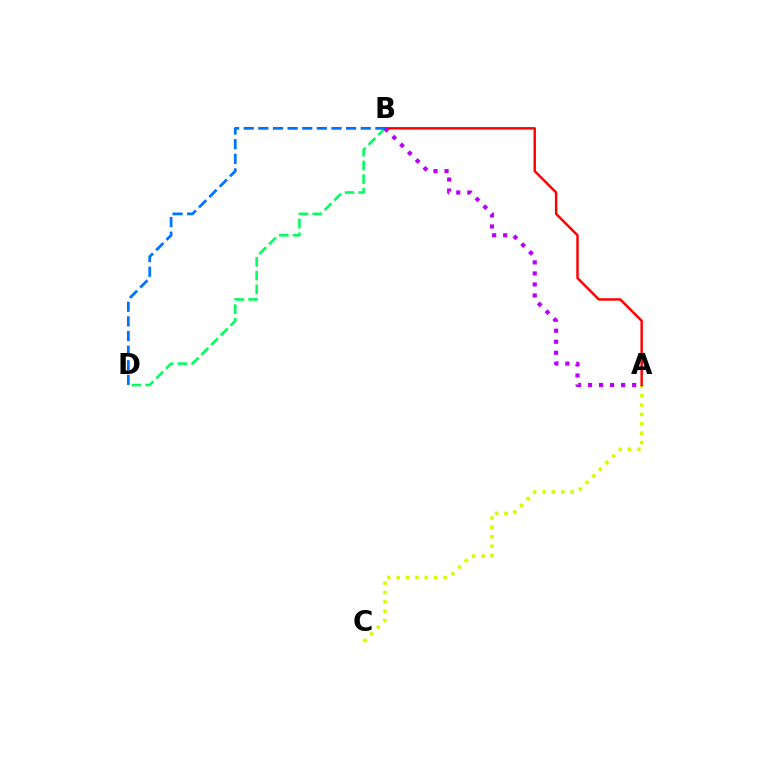{('B', 'D'): [{'color': '#00ff5c', 'line_style': 'dashed', 'thickness': 1.86}, {'color': '#0074ff', 'line_style': 'dashed', 'thickness': 1.99}], ('A', 'C'): [{'color': '#d1ff00', 'line_style': 'dotted', 'thickness': 2.55}], ('A', 'B'): [{'color': '#ff0000', 'line_style': 'solid', 'thickness': 1.76}, {'color': '#b900ff', 'line_style': 'dotted', 'thickness': 3.0}]}